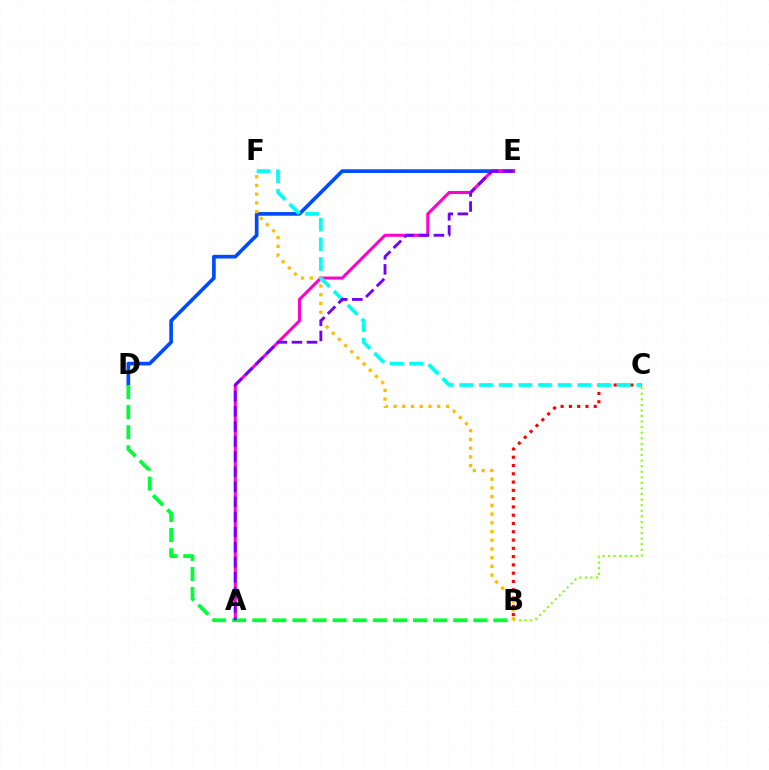{('B', 'C'): [{'color': '#ff0000', 'line_style': 'dotted', 'thickness': 2.25}, {'color': '#84ff00', 'line_style': 'dotted', 'thickness': 1.51}], ('D', 'E'): [{'color': '#004bff', 'line_style': 'solid', 'thickness': 2.64}], ('B', 'F'): [{'color': '#ffbd00', 'line_style': 'dotted', 'thickness': 2.37}], ('A', 'E'): [{'color': '#ff00cf', 'line_style': 'solid', 'thickness': 2.19}, {'color': '#7200ff', 'line_style': 'dashed', 'thickness': 2.05}], ('C', 'F'): [{'color': '#00fff6', 'line_style': 'dashed', 'thickness': 2.67}], ('B', 'D'): [{'color': '#00ff39', 'line_style': 'dashed', 'thickness': 2.73}]}